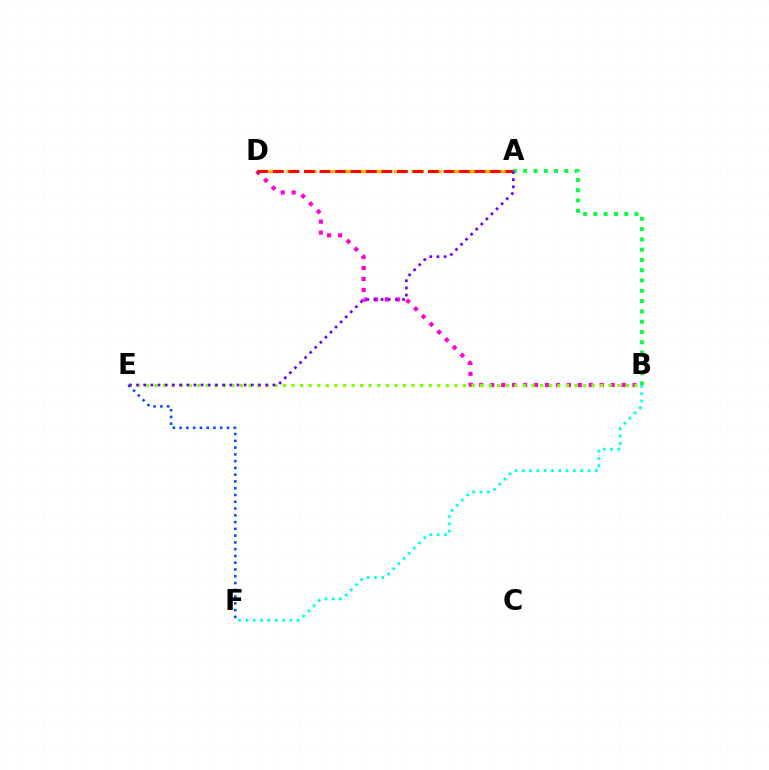{('A', 'B'): [{'color': '#00ff39', 'line_style': 'dotted', 'thickness': 2.79}], ('A', 'D'): [{'color': '#ffbd00', 'line_style': 'dashed', 'thickness': 2.43}, {'color': '#ff0000', 'line_style': 'dashed', 'thickness': 2.11}], ('B', 'D'): [{'color': '#ff00cf', 'line_style': 'dotted', 'thickness': 2.97}], ('B', 'E'): [{'color': '#84ff00', 'line_style': 'dotted', 'thickness': 2.33}], ('E', 'F'): [{'color': '#004bff', 'line_style': 'dotted', 'thickness': 1.84}], ('A', 'E'): [{'color': '#7200ff', 'line_style': 'dotted', 'thickness': 1.95}], ('B', 'F'): [{'color': '#00fff6', 'line_style': 'dotted', 'thickness': 1.99}]}